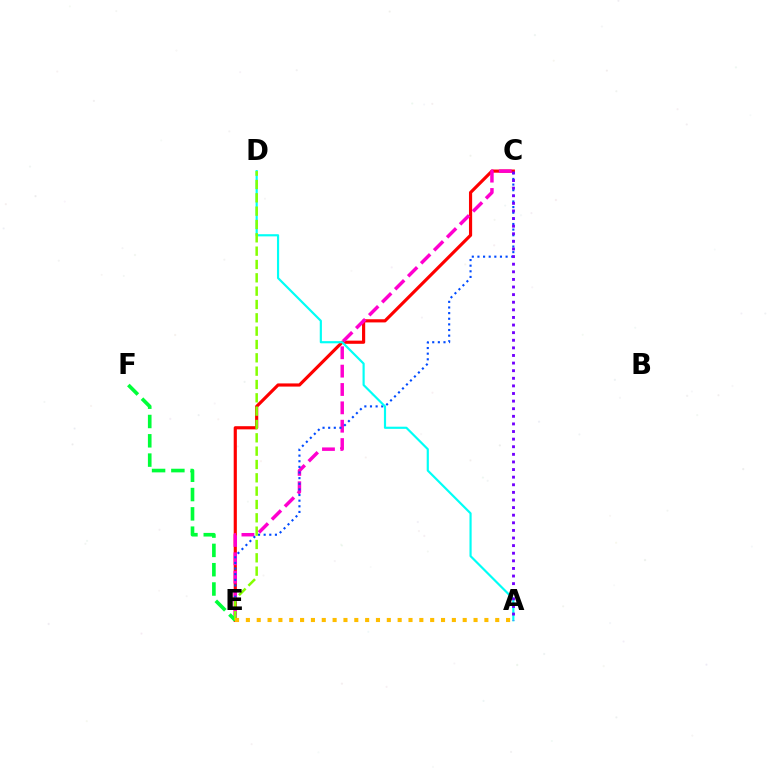{('C', 'E'): [{'color': '#ff0000', 'line_style': 'solid', 'thickness': 2.28}, {'color': '#ff00cf', 'line_style': 'dashed', 'thickness': 2.49}, {'color': '#004bff', 'line_style': 'dotted', 'thickness': 1.53}], ('A', 'D'): [{'color': '#00fff6', 'line_style': 'solid', 'thickness': 1.56}], ('E', 'F'): [{'color': '#00ff39', 'line_style': 'dashed', 'thickness': 2.62}], ('D', 'E'): [{'color': '#84ff00', 'line_style': 'dashed', 'thickness': 1.81}], ('A', 'C'): [{'color': '#7200ff', 'line_style': 'dotted', 'thickness': 2.07}], ('A', 'E'): [{'color': '#ffbd00', 'line_style': 'dotted', 'thickness': 2.95}]}